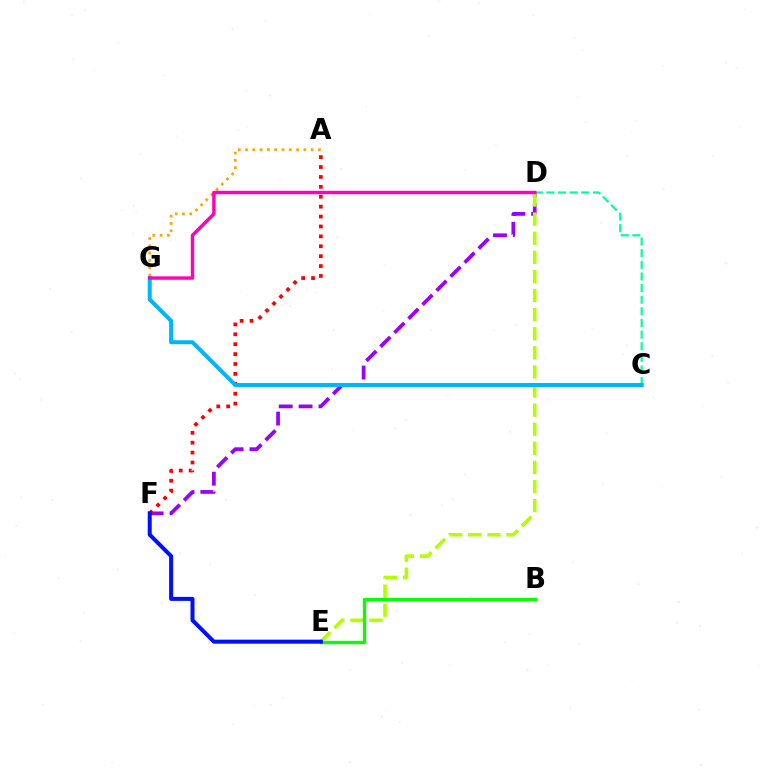{('C', 'D'): [{'color': '#00ff9d', 'line_style': 'dashed', 'thickness': 1.58}], ('A', 'G'): [{'color': '#ffa500', 'line_style': 'dotted', 'thickness': 1.98}], ('D', 'F'): [{'color': '#9b00ff', 'line_style': 'dashed', 'thickness': 2.7}], ('A', 'F'): [{'color': '#ff0000', 'line_style': 'dotted', 'thickness': 2.69}], ('D', 'E'): [{'color': '#b3ff00', 'line_style': 'dashed', 'thickness': 2.6}], ('C', 'G'): [{'color': '#00b5ff', 'line_style': 'solid', 'thickness': 2.89}], ('B', 'E'): [{'color': '#08ff00', 'line_style': 'solid', 'thickness': 2.41}], ('D', 'G'): [{'color': '#ff00bd', 'line_style': 'solid', 'thickness': 2.46}], ('E', 'F'): [{'color': '#0010ff', 'line_style': 'solid', 'thickness': 2.89}]}